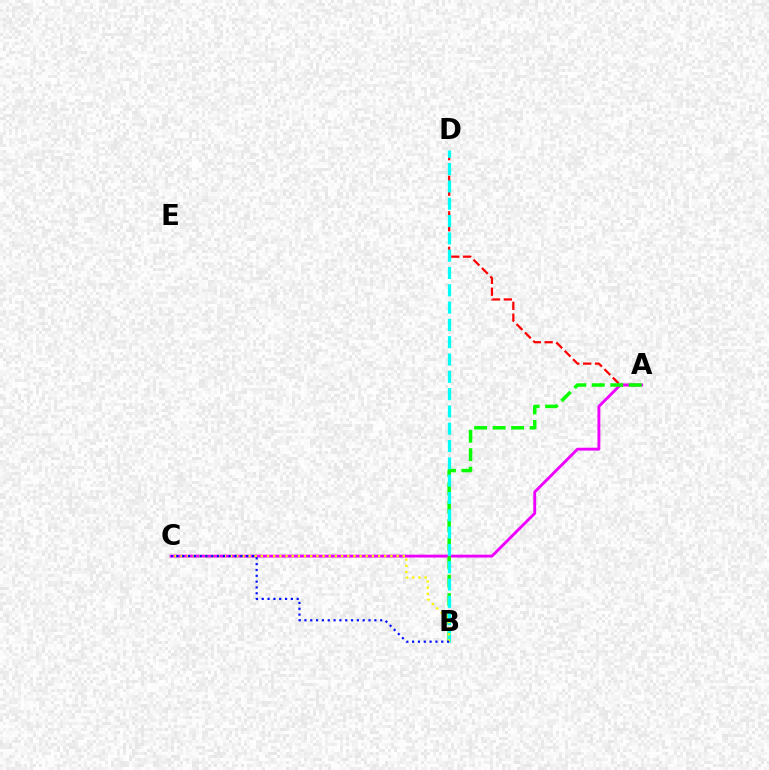{('A', 'D'): [{'color': '#ff0000', 'line_style': 'dashed', 'thickness': 1.61}], ('A', 'C'): [{'color': '#ee00ff', 'line_style': 'solid', 'thickness': 2.07}], ('A', 'B'): [{'color': '#08ff00', 'line_style': 'dashed', 'thickness': 2.51}], ('B', 'D'): [{'color': '#00fff6', 'line_style': 'dashed', 'thickness': 2.35}], ('B', 'C'): [{'color': '#fcf500', 'line_style': 'dotted', 'thickness': 1.68}, {'color': '#0010ff', 'line_style': 'dotted', 'thickness': 1.58}]}